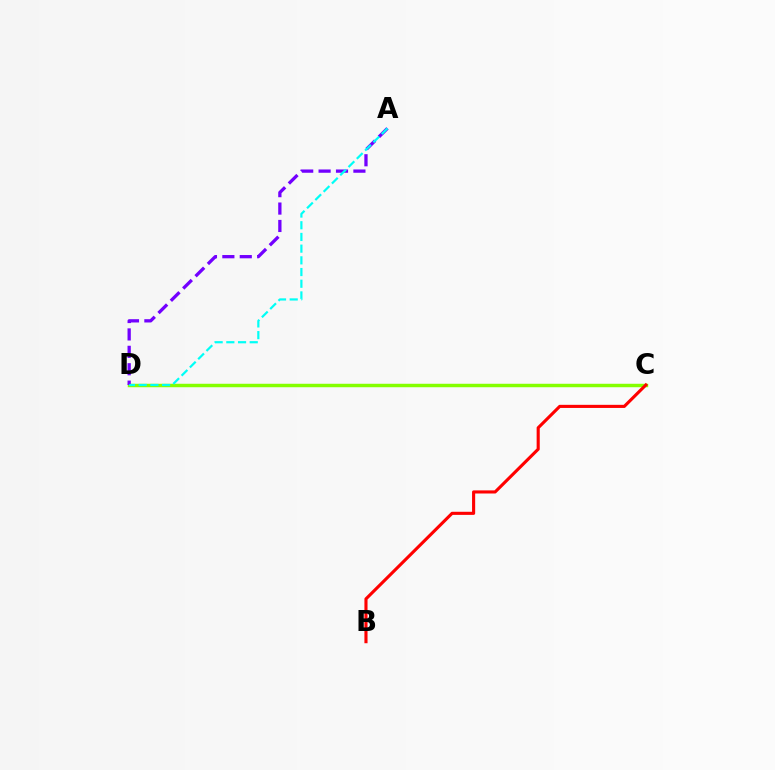{('C', 'D'): [{'color': '#84ff00', 'line_style': 'solid', 'thickness': 2.49}], ('A', 'D'): [{'color': '#7200ff', 'line_style': 'dashed', 'thickness': 2.36}, {'color': '#00fff6', 'line_style': 'dashed', 'thickness': 1.59}], ('B', 'C'): [{'color': '#ff0000', 'line_style': 'solid', 'thickness': 2.24}]}